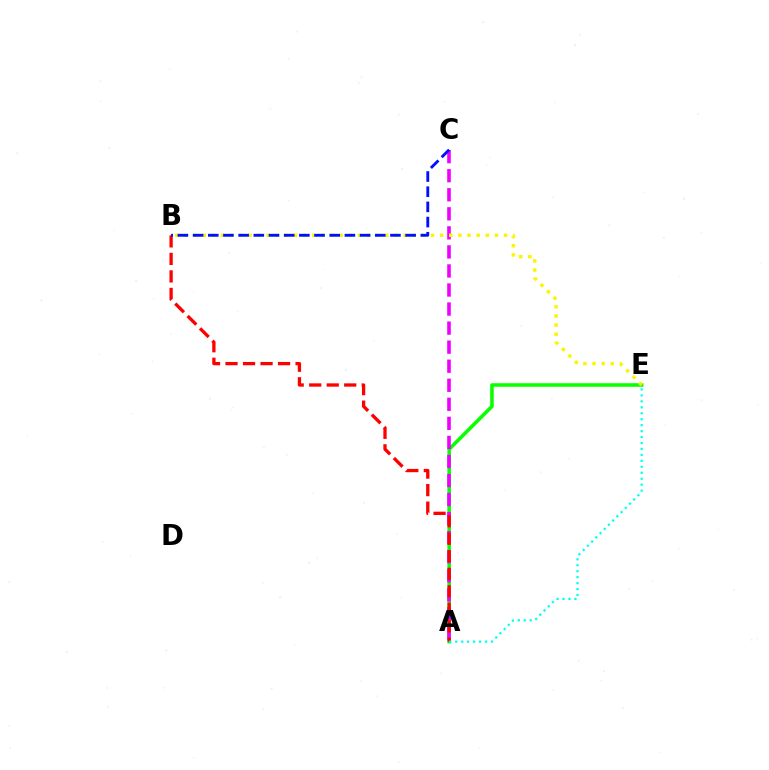{('A', 'E'): [{'color': '#08ff00', 'line_style': 'solid', 'thickness': 2.56}, {'color': '#00fff6', 'line_style': 'dotted', 'thickness': 1.62}], ('A', 'C'): [{'color': '#ee00ff', 'line_style': 'dashed', 'thickness': 2.59}], ('B', 'E'): [{'color': '#fcf500', 'line_style': 'dotted', 'thickness': 2.48}], ('A', 'B'): [{'color': '#ff0000', 'line_style': 'dashed', 'thickness': 2.38}], ('B', 'C'): [{'color': '#0010ff', 'line_style': 'dashed', 'thickness': 2.06}]}